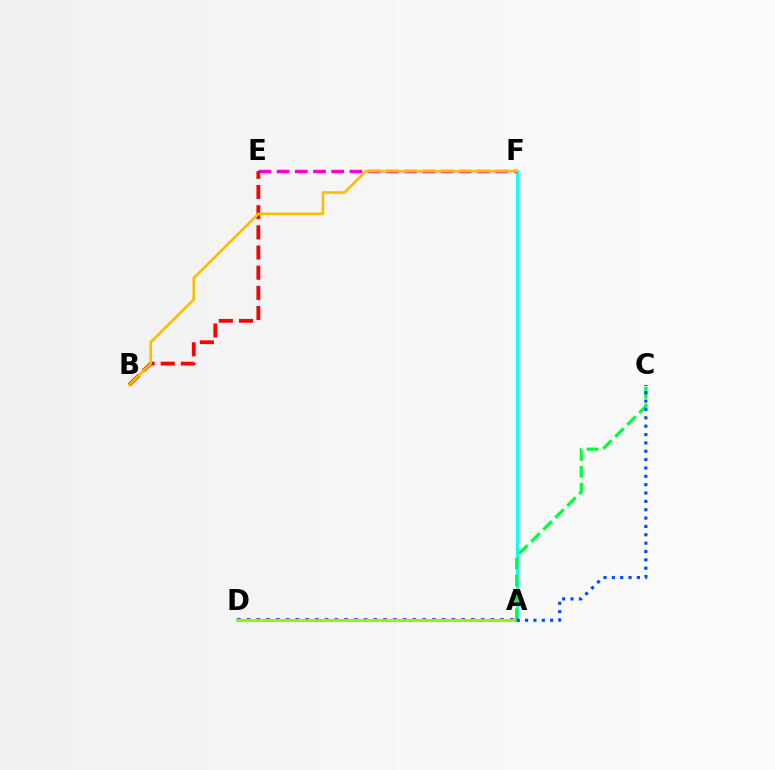{('A', 'F'): [{'color': '#00fff6', 'line_style': 'solid', 'thickness': 2.04}], ('E', 'F'): [{'color': '#ff00cf', 'line_style': 'dashed', 'thickness': 2.47}], ('A', 'D'): [{'color': '#7200ff', 'line_style': 'dotted', 'thickness': 2.65}, {'color': '#84ff00', 'line_style': 'solid', 'thickness': 2.18}], ('B', 'E'): [{'color': '#ff0000', 'line_style': 'dashed', 'thickness': 2.74}], ('B', 'F'): [{'color': '#ffbd00', 'line_style': 'solid', 'thickness': 1.91}], ('A', 'C'): [{'color': '#00ff39', 'line_style': 'dashed', 'thickness': 2.3}, {'color': '#004bff', 'line_style': 'dotted', 'thickness': 2.27}]}